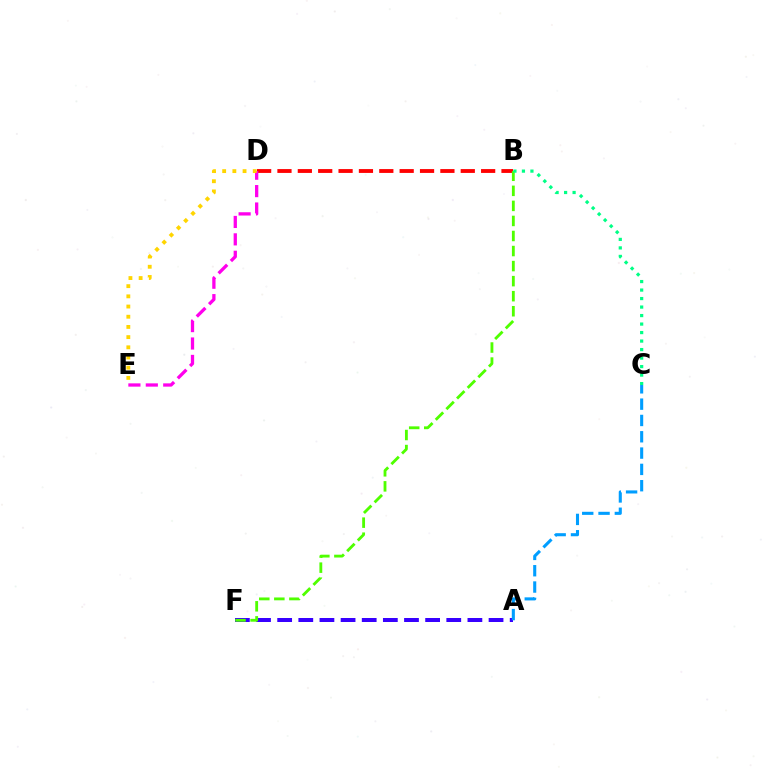{('B', 'D'): [{'color': '#ff0000', 'line_style': 'dashed', 'thickness': 2.77}], ('A', 'F'): [{'color': '#3700ff', 'line_style': 'dashed', 'thickness': 2.87}], ('B', 'F'): [{'color': '#4fff00', 'line_style': 'dashed', 'thickness': 2.04}], ('D', 'E'): [{'color': '#ff00ed', 'line_style': 'dashed', 'thickness': 2.37}, {'color': '#ffd500', 'line_style': 'dotted', 'thickness': 2.77}], ('B', 'C'): [{'color': '#00ff86', 'line_style': 'dotted', 'thickness': 2.31}], ('A', 'C'): [{'color': '#009eff', 'line_style': 'dashed', 'thickness': 2.22}]}